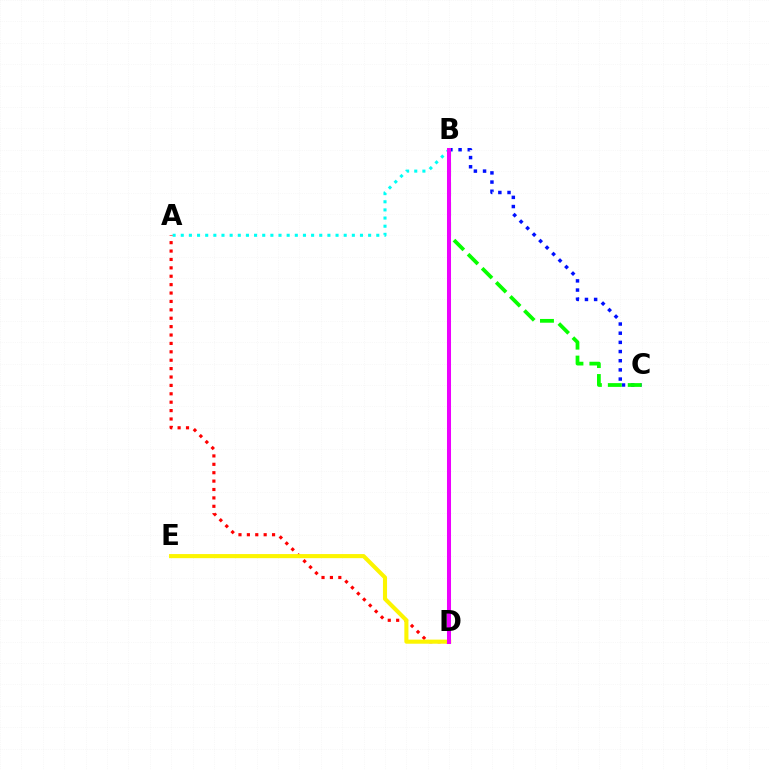{('A', 'B'): [{'color': '#00fff6', 'line_style': 'dotted', 'thickness': 2.21}], ('B', 'C'): [{'color': '#0010ff', 'line_style': 'dotted', 'thickness': 2.49}, {'color': '#08ff00', 'line_style': 'dashed', 'thickness': 2.71}], ('A', 'D'): [{'color': '#ff0000', 'line_style': 'dotted', 'thickness': 2.28}], ('D', 'E'): [{'color': '#fcf500', 'line_style': 'solid', 'thickness': 2.94}], ('B', 'D'): [{'color': '#ee00ff', 'line_style': 'solid', 'thickness': 2.89}]}